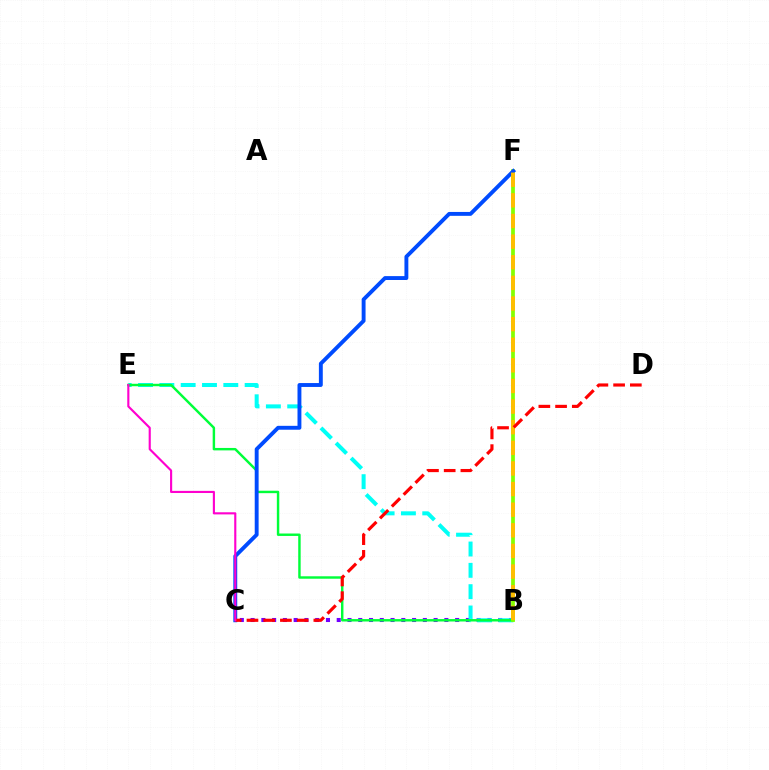{('B', 'C'): [{'color': '#7200ff', 'line_style': 'dotted', 'thickness': 2.92}], ('B', 'E'): [{'color': '#00fff6', 'line_style': 'dashed', 'thickness': 2.9}, {'color': '#00ff39', 'line_style': 'solid', 'thickness': 1.75}], ('B', 'F'): [{'color': '#84ff00', 'line_style': 'solid', 'thickness': 2.69}, {'color': '#ffbd00', 'line_style': 'dashed', 'thickness': 2.8}], ('C', 'F'): [{'color': '#004bff', 'line_style': 'solid', 'thickness': 2.8}], ('C', 'D'): [{'color': '#ff0000', 'line_style': 'dashed', 'thickness': 2.27}], ('C', 'E'): [{'color': '#ff00cf', 'line_style': 'solid', 'thickness': 1.54}]}